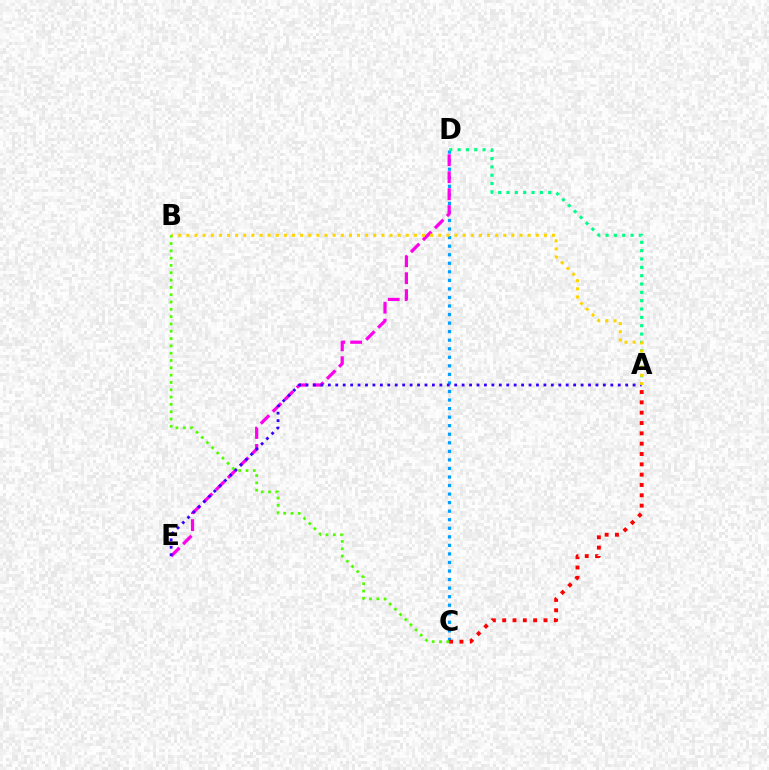{('C', 'D'): [{'color': '#009eff', 'line_style': 'dotted', 'thickness': 2.32}], ('A', 'C'): [{'color': '#ff0000', 'line_style': 'dotted', 'thickness': 2.8}], ('D', 'E'): [{'color': '#ff00ed', 'line_style': 'dashed', 'thickness': 2.3}], ('A', 'D'): [{'color': '#00ff86', 'line_style': 'dotted', 'thickness': 2.27}], ('A', 'E'): [{'color': '#3700ff', 'line_style': 'dotted', 'thickness': 2.02}], ('A', 'B'): [{'color': '#ffd500', 'line_style': 'dotted', 'thickness': 2.21}], ('B', 'C'): [{'color': '#4fff00', 'line_style': 'dotted', 'thickness': 1.99}]}